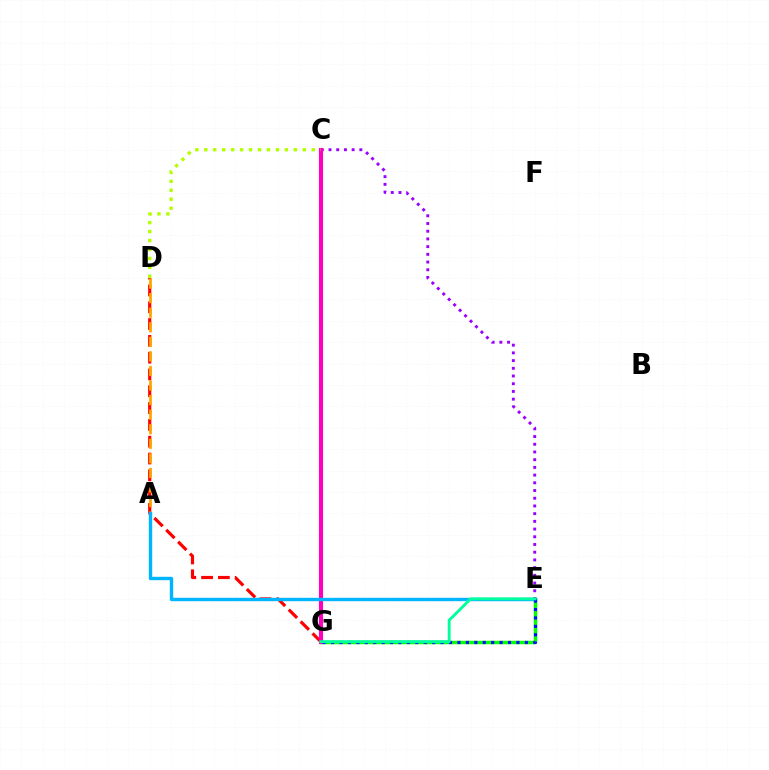{('E', 'G'): [{'color': '#08ff00', 'line_style': 'solid', 'thickness': 2.5}, {'color': '#0010ff', 'line_style': 'dotted', 'thickness': 2.29}, {'color': '#00ff9d', 'line_style': 'solid', 'thickness': 2.08}], ('D', 'G'): [{'color': '#ff0000', 'line_style': 'dashed', 'thickness': 2.28}], ('A', 'D'): [{'color': '#ffa500', 'line_style': 'dashed', 'thickness': 1.98}], ('C', 'E'): [{'color': '#9b00ff', 'line_style': 'dotted', 'thickness': 2.09}], ('C', 'G'): [{'color': '#ff00bd', 'line_style': 'solid', 'thickness': 2.96}], ('A', 'E'): [{'color': '#00b5ff', 'line_style': 'solid', 'thickness': 2.44}], ('C', 'D'): [{'color': '#b3ff00', 'line_style': 'dotted', 'thickness': 2.43}]}